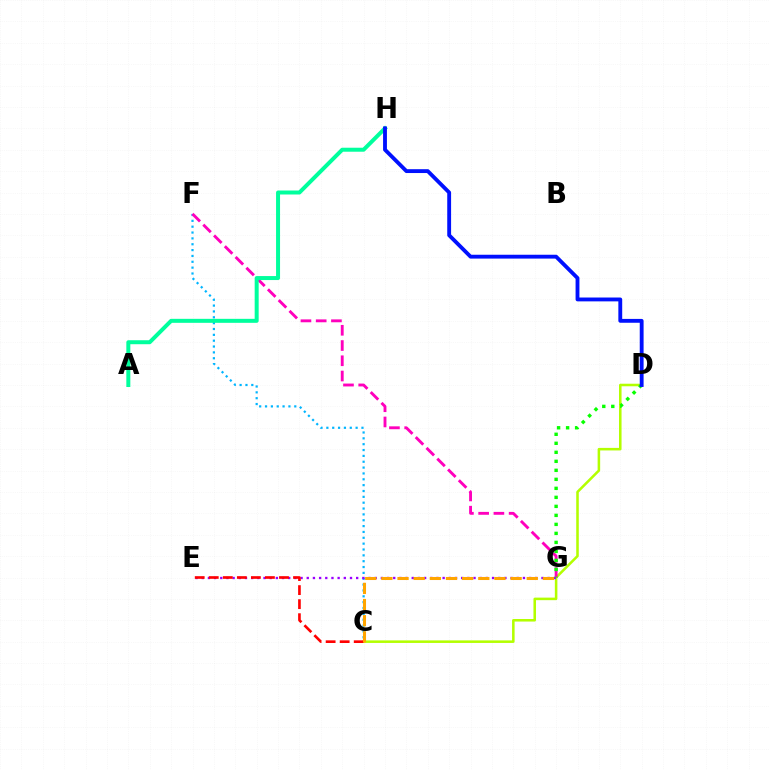{('C', 'D'): [{'color': '#b3ff00', 'line_style': 'solid', 'thickness': 1.83}], ('C', 'F'): [{'color': '#00b5ff', 'line_style': 'dotted', 'thickness': 1.59}], ('E', 'G'): [{'color': '#9b00ff', 'line_style': 'dotted', 'thickness': 1.68}], ('C', 'E'): [{'color': '#ff0000', 'line_style': 'dashed', 'thickness': 1.91}], ('F', 'G'): [{'color': '#ff00bd', 'line_style': 'dashed', 'thickness': 2.07}], ('D', 'G'): [{'color': '#08ff00', 'line_style': 'dotted', 'thickness': 2.45}], ('C', 'G'): [{'color': '#ffa500', 'line_style': 'dashed', 'thickness': 2.19}], ('A', 'H'): [{'color': '#00ff9d', 'line_style': 'solid', 'thickness': 2.87}], ('D', 'H'): [{'color': '#0010ff', 'line_style': 'solid', 'thickness': 2.77}]}